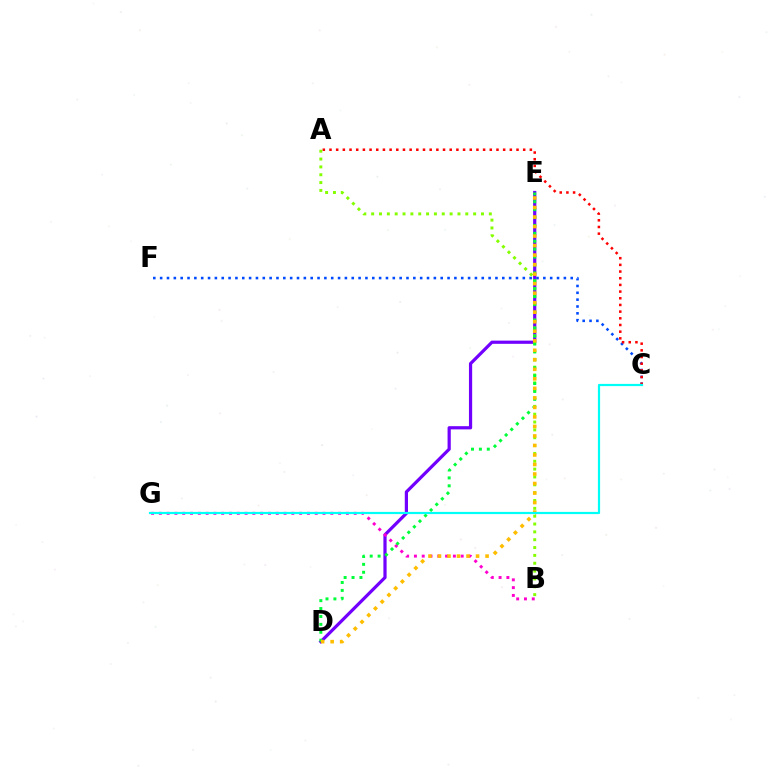{('D', 'E'): [{'color': '#7200ff', 'line_style': 'solid', 'thickness': 2.31}, {'color': '#00ff39', 'line_style': 'dotted', 'thickness': 2.15}, {'color': '#ffbd00', 'line_style': 'dotted', 'thickness': 2.59}], ('B', 'G'): [{'color': '#ff00cf', 'line_style': 'dotted', 'thickness': 2.12}], ('C', 'F'): [{'color': '#004bff', 'line_style': 'dotted', 'thickness': 1.86}], ('A', 'C'): [{'color': '#ff0000', 'line_style': 'dotted', 'thickness': 1.81}], ('A', 'B'): [{'color': '#84ff00', 'line_style': 'dotted', 'thickness': 2.13}], ('C', 'G'): [{'color': '#00fff6', 'line_style': 'solid', 'thickness': 1.58}]}